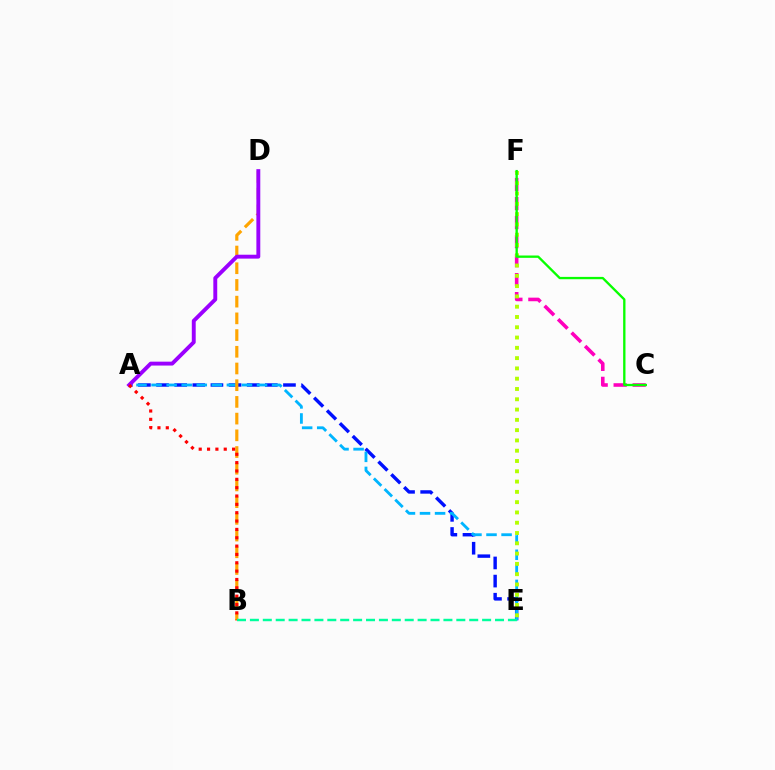{('C', 'F'): [{'color': '#ff00bd', 'line_style': 'dashed', 'thickness': 2.58}, {'color': '#08ff00', 'line_style': 'solid', 'thickness': 1.68}], ('A', 'E'): [{'color': '#0010ff', 'line_style': 'dashed', 'thickness': 2.46}, {'color': '#00b5ff', 'line_style': 'dashed', 'thickness': 2.05}], ('B', 'D'): [{'color': '#ffa500', 'line_style': 'dashed', 'thickness': 2.27}], ('A', 'D'): [{'color': '#9b00ff', 'line_style': 'solid', 'thickness': 2.81}], ('E', 'F'): [{'color': '#b3ff00', 'line_style': 'dotted', 'thickness': 2.8}], ('A', 'B'): [{'color': '#ff0000', 'line_style': 'dotted', 'thickness': 2.27}], ('B', 'E'): [{'color': '#00ff9d', 'line_style': 'dashed', 'thickness': 1.75}]}